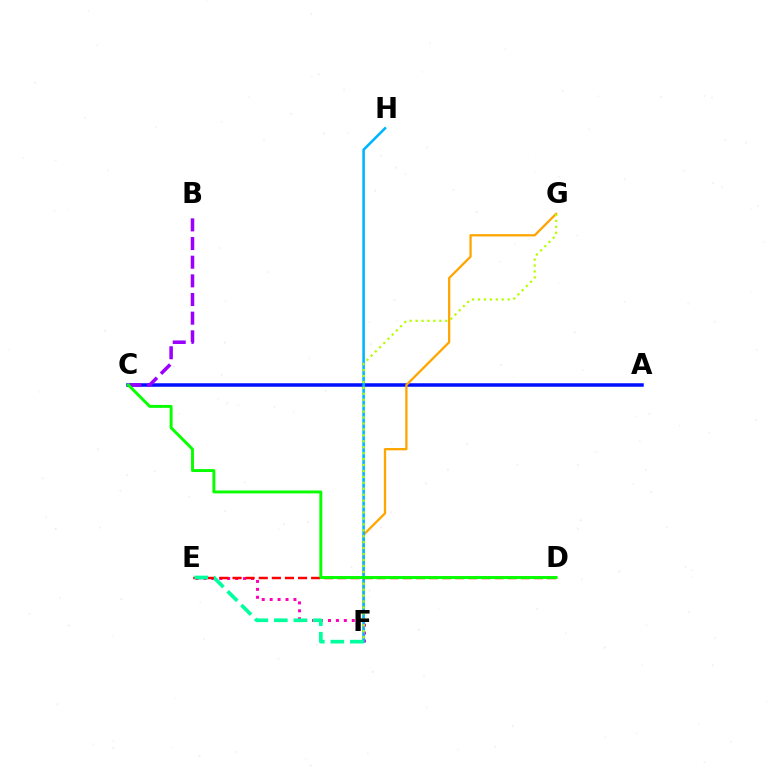{('A', 'C'): [{'color': '#0010ff', 'line_style': 'solid', 'thickness': 2.53}], ('E', 'F'): [{'color': '#ff00bd', 'line_style': 'dotted', 'thickness': 2.16}, {'color': '#00ff9d', 'line_style': 'dashed', 'thickness': 2.65}], ('F', 'G'): [{'color': '#ffa500', 'line_style': 'solid', 'thickness': 1.65}, {'color': '#b3ff00', 'line_style': 'dotted', 'thickness': 1.61}], ('B', 'C'): [{'color': '#9b00ff', 'line_style': 'dashed', 'thickness': 2.53}], ('F', 'H'): [{'color': '#00b5ff', 'line_style': 'solid', 'thickness': 1.85}], ('D', 'E'): [{'color': '#ff0000', 'line_style': 'dashed', 'thickness': 1.78}], ('C', 'D'): [{'color': '#08ff00', 'line_style': 'solid', 'thickness': 2.11}]}